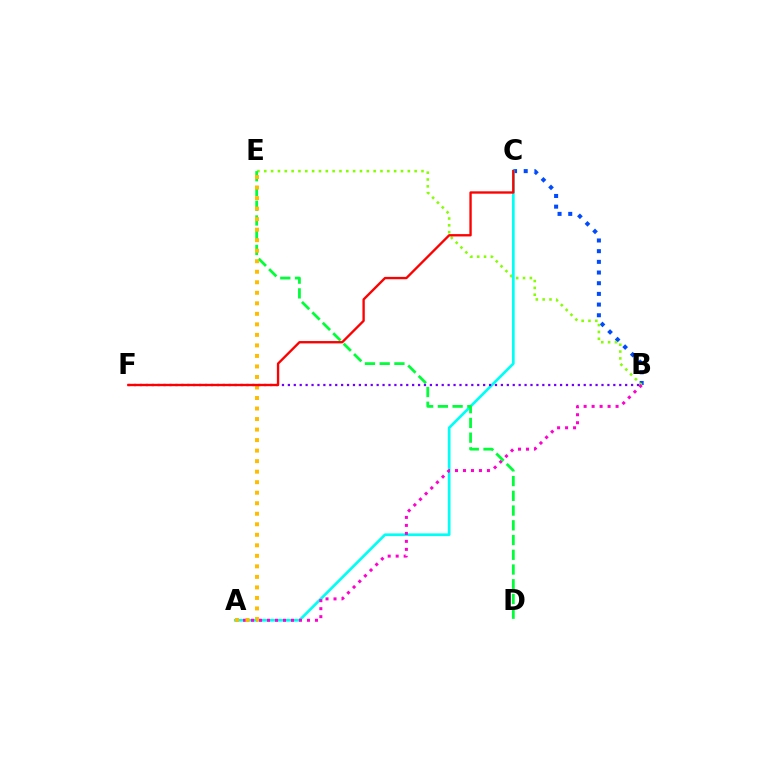{('B', 'C'): [{'color': '#004bff', 'line_style': 'dotted', 'thickness': 2.9}], ('B', 'E'): [{'color': '#84ff00', 'line_style': 'dotted', 'thickness': 1.86}], ('A', 'C'): [{'color': '#00fff6', 'line_style': 'solid', 'thickness': 1.94}], ('A', 'B'): [{'color': '#ff00cf', 'line_style': 'dotted', 'thickness': 2.17}], ('D', 'E'): [{'color': '#00ff39', 'line_style': 'dashed', 'thickness': 2.0}], ('A', 'E'): [{'color': '#ffbd00', 'line_style': 'dotted', 'thickness': 2.86}], ('B', 'F'): [{'color': '#7200ff', 'line_style': 'dotted', 'thickness': 1.61}], ('C', 'F'): [{'color': '#ff0000', 'line_style': 'solid', 'thickness': 1.69}]}